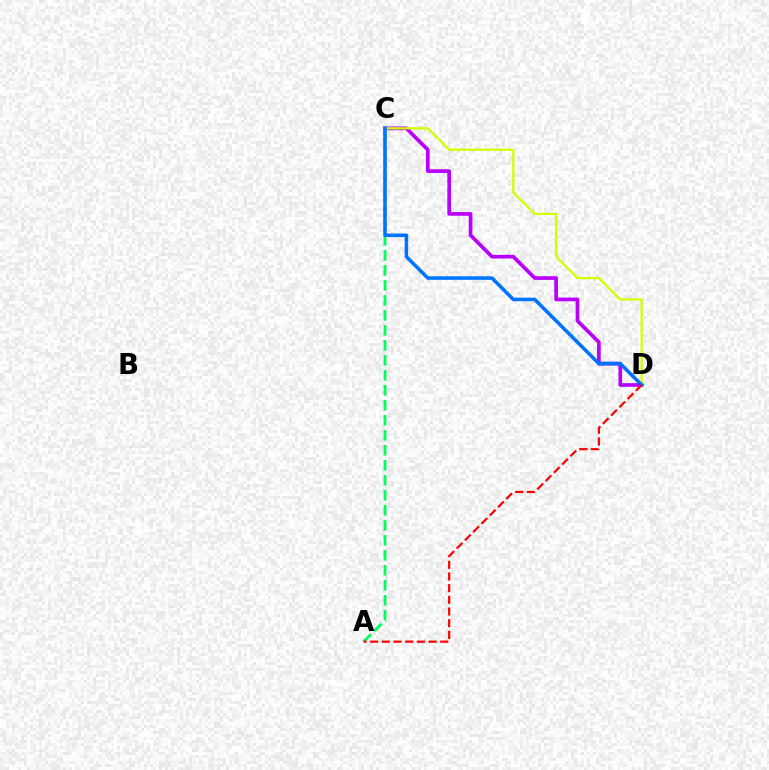{('C', 'D'): [{'color': '#b900ff', 'line_style': 'solid', 'thickness': 2.66}, {'color': '#d1ff00', 'line_style': 'solid', 'thickness': 1.64}, {'color': '#0074ff', 'line_style': 'solid', 'thickness': 2.55}], ('A', 'C'): [{'color': '#00ff5c', 'line_style': 'dashed', 'thickness': 2.04}], ('A', 'D'): [{'color': '#ff0000', 'line_style': 'dashed', 'thickness': 1.59}]}